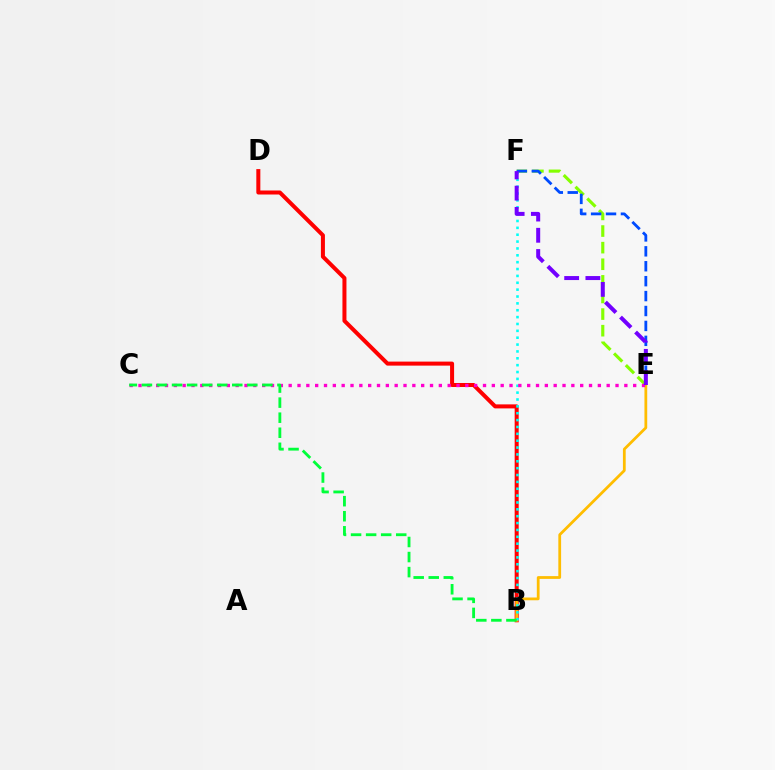{('B', 'D'): [{'color': '#ff0000', 'line_style': 'solid', 'thickness': 2.89}], ('B', 'E'): [{'color': '#ffbd00', 'line_style': 'solid', 'thickness': 1.99}], ('E', 'F'): [{'color': '#84ff00', 'line_style': 'dashed', 'thickness': 2.26}, {'color': '#004bff', 'line_style': 'dashed', 'thickness': 2.03}, {'color': '#7200ff', 'line_style': 'dashed', 'thickness': 2.88}], ('B', 'F'): [{'color': '#00fff6', 'line_style': 'dotted', 'thickness': 1.87}], ('C', 'E'): [{'color': '#ff00cf', 'line_style': 'dotted', 'thickness': 2.4}], ('B', 'C'): [{'color': '#00ff39', 'line_style': 'dashed', 'thickness': 2.05}]}